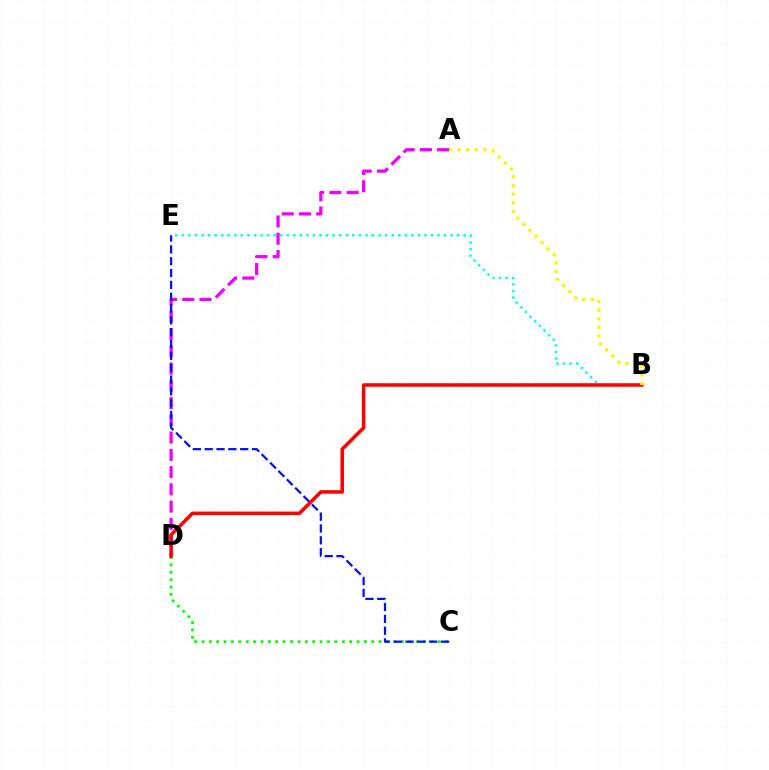{('A', 'D'): [{'color': '#ee00ff', 'line_style': 'dashed', 'thickness': 2.34}], ('B', 'E'): [{'color': '#00fff6', 'line_style': 'dotted', 'thickness': 1.78}], ('C', 'D'): [{'color': '#08ff00', 'line_style': 'dotted', 'thickness': 2.01}], ('C', 'E'): [{'color': '#0010ff', 'line_style': 'dashed', 'thickness': 1.61}], ('B', 'D'): [{'color': '#ff0000', 'line_style': 'solid', 'thickness': 2.54}], ('A', 'B'): [{'color': '#fcf500', 'line_style': 'dotted', 'thickness': 2.34}]}